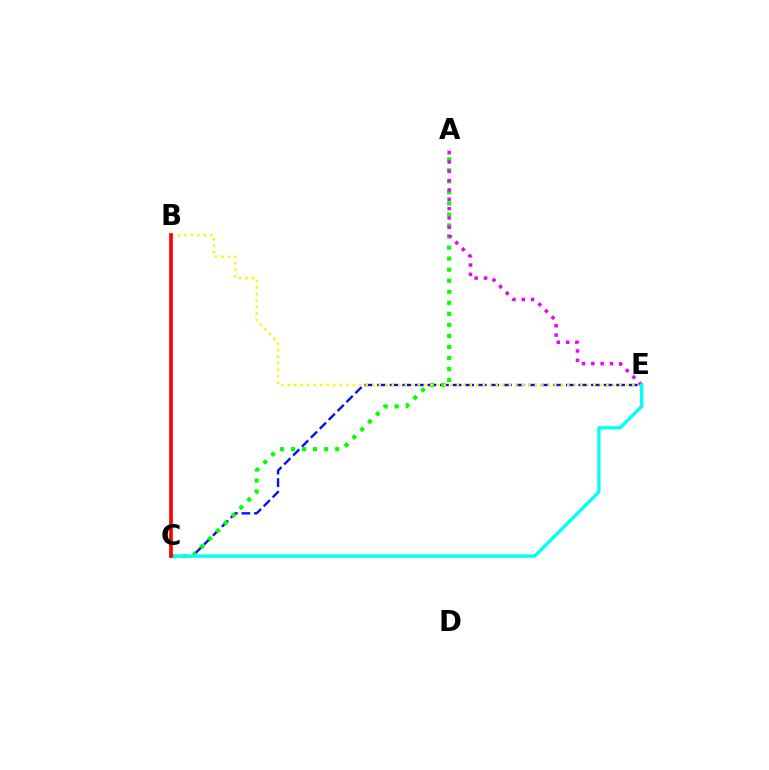{('C', 'E'): [{'color': '#0010ff', 'line_style': 'dashed', 'thickness': 1.71}, {'color': '#00fff6', 'line_style': 'solid', 'thickness': 2.39}], ('A', 'C'): [{'color': '#08ff00', 'line_style': 'dotted', 'thickness': 3.0}], ('B', 'E'): [{'color': '#fcf500', 'line_style': 'dotted', 'thickness': 1.77}], ('A', 'E'): [{'color': '#ee00ff', 'line_style': 'dotted', 'thickness': 2.53}], ('B', 'C'): [{'color': '#ff0000', 'line_style': 'solid', 'thickness': 2.63}]}